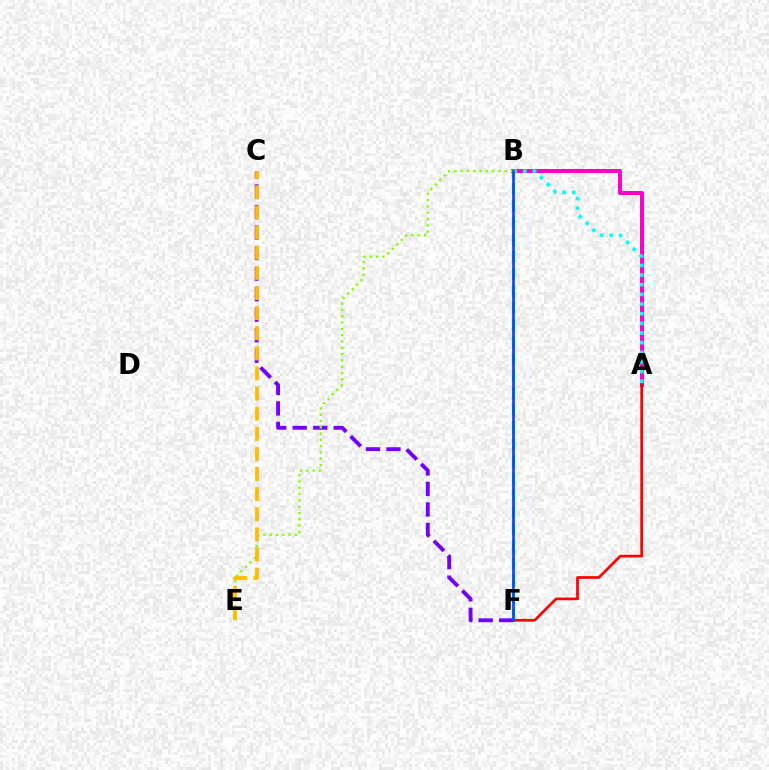{('B', 'F'): [{'color': '#00ff39', 'line_style': 'dashed', 'thickness': 2.31}, {'color': '#004bff', 'line_style': 'solid', 'thickness': 1.93}], ('A', 'B'): [{'color': '#ff00cf', 'line_style': 'solid', 'thickness': 2.88}, {'color': '#00fff6', 'line_style': 'dotted', 'thickness': 2.62}], ('A', 'F'): [{'color': '#ff0000', 'line_style': 'solid', 'thickness': 1.95}], ('C', 'F'): [{'color': '#7200ff', 'line_style': 'dashed', 'thickness': 2.79}], ('B', 'E'): [{'color': '#84ff00', 'line_style': 'dotted', 'thickness': 1.71}], ('C', 'E'): [{'color': '#ffbd00', 'line_style': 'dashed', 'thickness': 2.73}]}